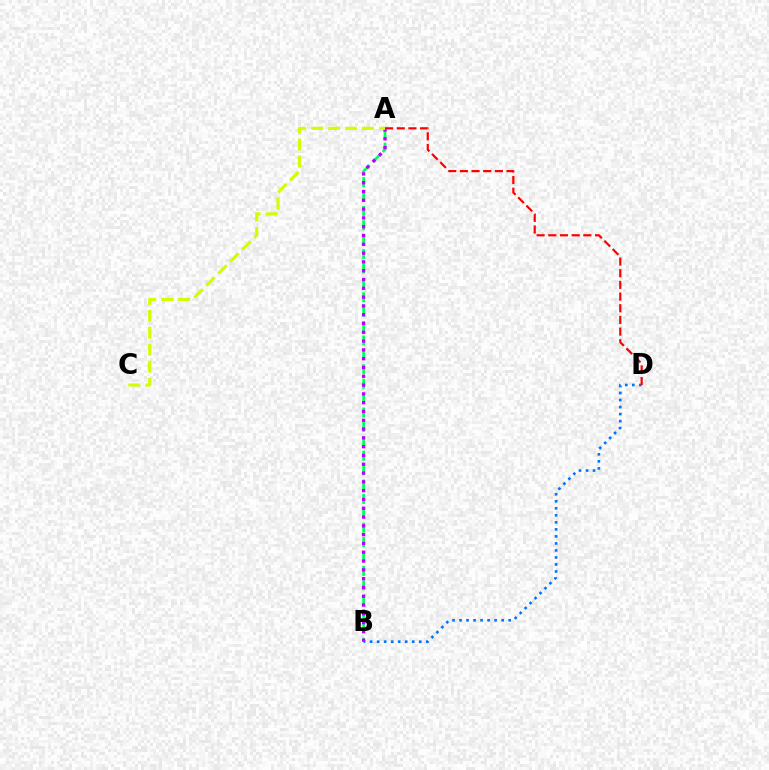{('B', 'D'): [{'color': '#0074ff', 'line_style': 'dotted', 'thickness': 1.91}], ('A', 'B'): [{'color': '#00ff5c', 'line_style': 'dashed', 'thickness': 1.96}, {'color': '#b900ff', 'line_style': 'dotted', 'thickness': 2.39}], ('A', 'D'): [{'color': '#ff0000', 'line_style': 'dashed', 'thickness': 1.59}], ('A', 'C'): [{'color': '#d1ff00', 'line_style': 'dashed', 'thickness': 2.3}]}